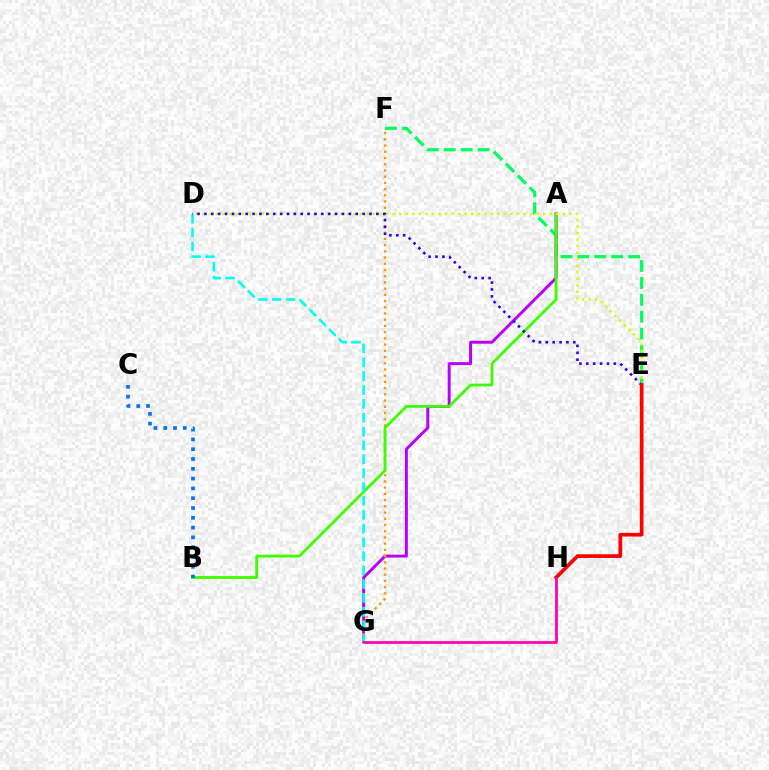{('E', 'F'): [{'color': '#00ff5c', 'line_style': 'dashed', 'thickness': 2.3}], ('A', 'G'): [{'color': '#b900ff', 'line_style': 'solid', 'thickness': 2.12}], ('F', 'G'): [{'color': '#ff9400', 'line_style': 'dotted', 'thickness': 1.69}], ('A', 'B'): [{'color': '#3dff00', 'line_style': 'solid', 'thickness': 2.02}], ('D', 'G'): [{'color': '#00fff6', 'line_style': 'dashed', 'thickness': 1.88}], ('D', 'E'): [{'color': '#d1ff00', 'line_style': 'dotted', 'thickness': 1.78}, {'color': '#2500ff', 'line_style': 'dotted', 'thickness': 1.87}], ('B', 'C'): [{'color': '#0074ff', 'line_style': 'dotted', 'thickness': 2.66}], ('E', 'H'): [{'color': '#ff0000', 'line_style': 'solid', 'thickness': 2.65}], ('G', 'H'): [{'color': '#ff00ac', 'line_style': 'solid', 'thickness': 1.97}]}